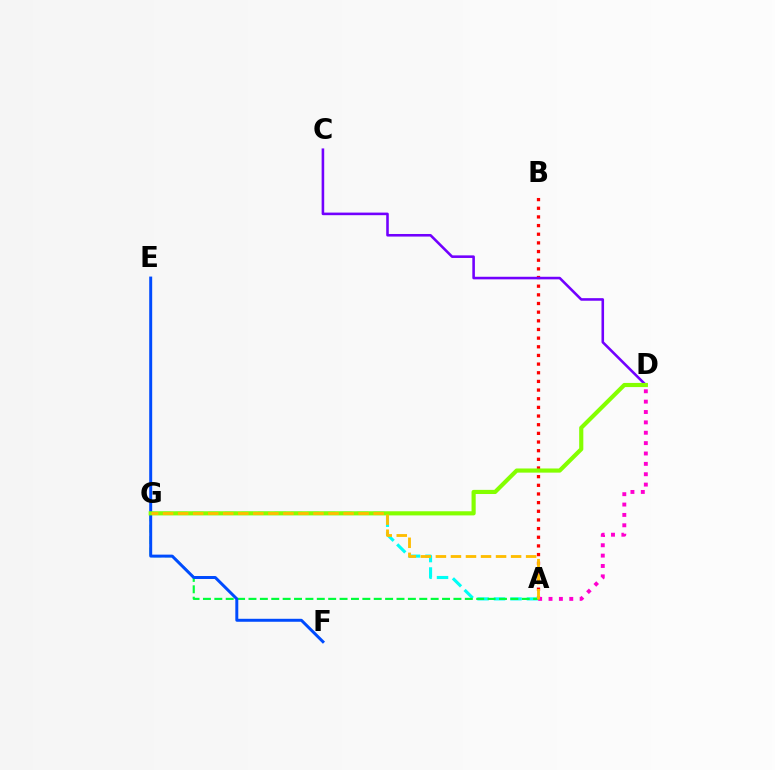{('A', 'B'): [{'color': '#ff0000', 'line_style': 'dotted', 'thickness': 2.35}], ('A', 'G'): [{'color': '#00fff6', 'line_style': 'dashed', 'thickness': 2.24}, {'color': '#00ff39', 'line_style': 'dashed', 'thickness': 1.55}, {'color': '#ffbd00', 'line_style': 'dashed', 'thickness': 2.04}], ('A', 'D'): [{'color': '#ff00cf', 'line_style': 'dotted', 'thickness': 2.82}], ('C', 'D'): [{'color': '#7200ff', 'line_style': 'solid', 'thickness': 1.86}], ('E', 'F'): [{'color': '#004bff', 'line_style': 'solid', 'thickness': 2.14}], ('D', 'G'): [{'color': '#84ff00', 'line_style': 'solid', 'thickness': 2.99}]}